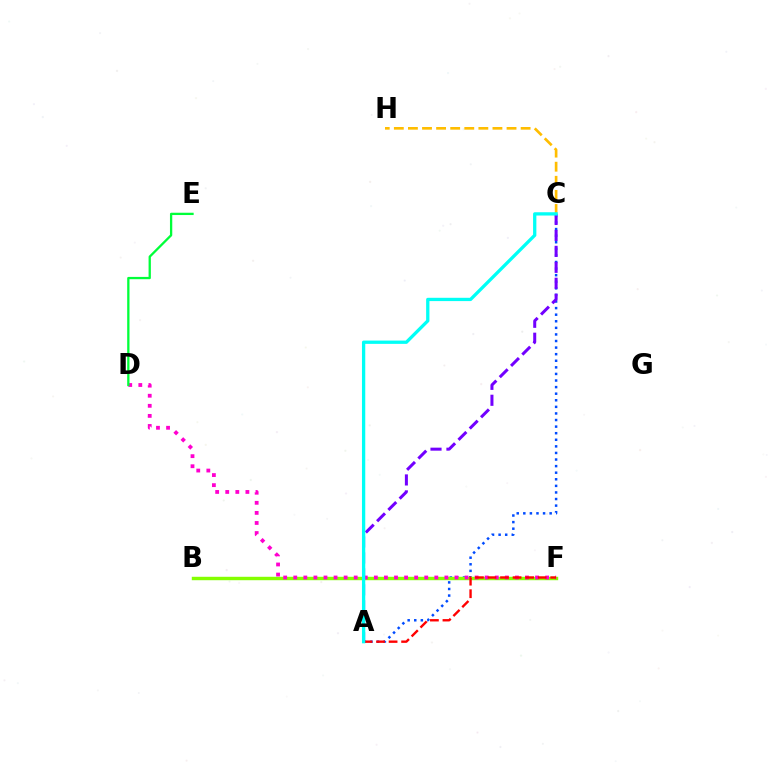{('A', 'C'): [{'color': '#004bff', 'line_style': 'dotted', 'thickness': 1.79}, {'color': '#7200ff', 'line_style': 'dashed', 'thickness': 2.17}, {'color': '#00fff6', 'line_style': 'solid', 'thickness': 2.37}], ('B', 'F'): [{'color': '#84ff00', 'line_style': 'solid', 'thickness': 2.46}], ('C', 'H'): [{'color': '#ffbd00', 'line_style': 'dashed', 'thickness': 1.91}], ('D', 'F'): [{'color': '#ff00cf', 'line_style': 'dotted', 'thickness': 2.74}], ('A', 'F'): [{'color': '#ff0000', 'line_style': 'dashed', 'thickness': 1.7}], ('D', 'E'): [{'color': '#00ff39', 'line_style': 'solid', 'thickness': 1.65}]}